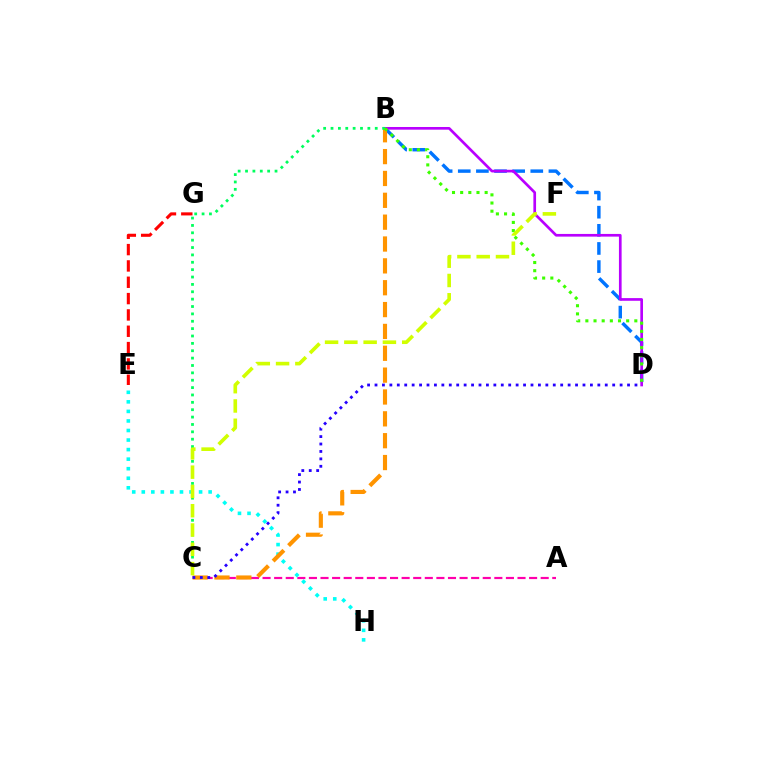{('B', 'D'): [{'color': '#0074ff', 'line_style': 'dashed', 'thickness': 2.46}, {'color': '#b900ff', 'line_style': 'solid', 'thickness': 1.93}, {'color': '#3dff00', 'line_style': 'dotted', 'thickness': 2.22}], ('A', 'C'): [{'color': '#ff00ac', 'line_style': 'dashed', 'thickness': 1.57}], ('E', 'G'): [{'color': '#ff0000', 'line_style': 'dashed', 'thickness': 2.22}], ('E', 'H'): [{'color': '#00fff6', 'line_style': 'dotted', 'thickness': 2.59}], ('B', 'C'): [{'color': '#ff9400', 'line_style': 'dashed', 'thickness': 2.97}, {'color': '#00ff5c', 'line_style': 'dotted', 'thickness': 2.0}], ('C', 'F'): [{'color': '#d1ff00', 'line_style': 'dashed', 'thickness': 2.62}], ('C', 'D'): [{'color': '#2500ff', 'line_style': 'dotted', 'thickness': 2.02}]}